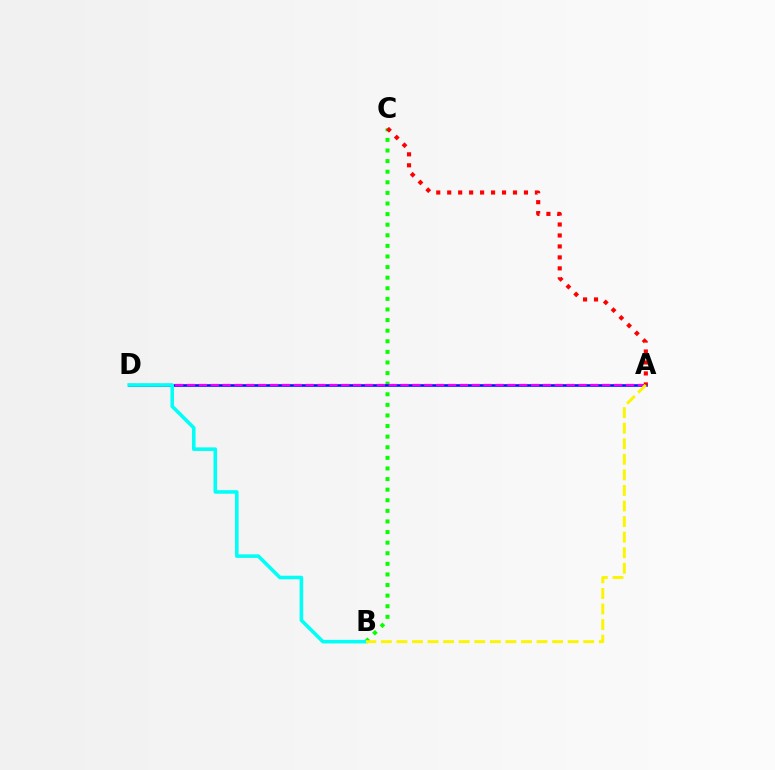{('B', 'C'): [{'color': '#08ff00', 'line_style': 'dotted', 'thickness': 2.88}], ('A', 'D'): [{'color': '#0010ff', 'line_style': 'solid', 'thickness': 1.86}, {'color': '#ee00ff', 'line_style': 'dashed', 'thickness': 1.61}], ('B', 'D'): [{'color': '#00fff6', 'line_style': 'solid', 'thickness': 2.57}], ('A', 'C'): [{'color': '#ff0000', 'line_style': 'dotted', 'thickness': 2.98}], ('A', 'B'): [{'color': '#fcf500', 'line_style': 'dashed', 'thickness': 2.11}]}